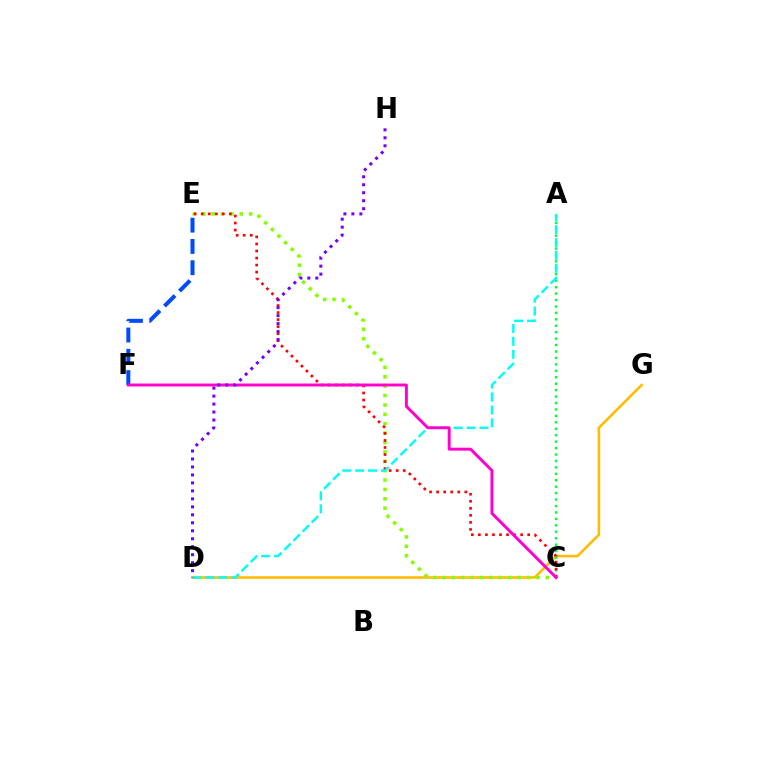{('D', 'G'): [{'color': '#ffbd00', 'line_style': 'solid', 'thickness': 1.87}], ('C', 'E'): [{'color': '#84ff00', 'line_style': 'dotted', 'thickness': 2.55}, {'color': '#ff0000', 'line_style': 'dotted', 'thickness': 1.91}], ('A', 'C'): [{'color': '#00ff39', 'line_style': 'dotted', 'thickness': 1.75}], ('A', 'D'): [{'color': '#00fff6', 'line_style': 'dashed', 'thickness': 1.75}], ('E', 'F'): [{'color': '#004bff', 'line_style': 'dashed', 'thickness': 2.89}], ('C', 'F'): [{'color': '#ff00cf', 'line_style': 'solid', 'thickness': 2.12}], ('D', 'H'): [{'color': '#7200ff', 'line_style': 'dotted', 'thickness': 2.17}]}